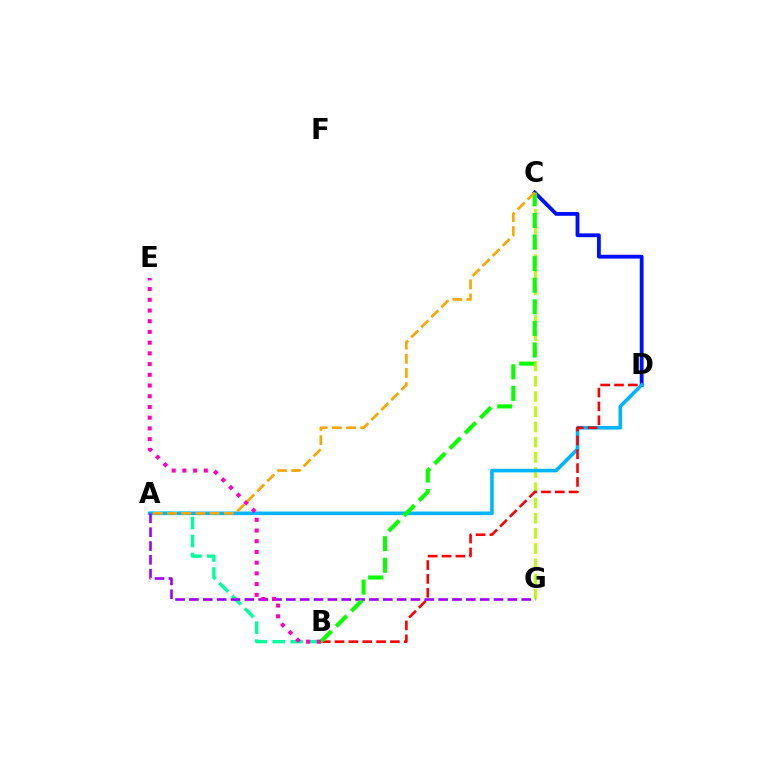{('A', 'B'): [{'color': '#00ff9d', 'line_style': 'dashed', 'thickness': 2.44}], ('C', 'D'): [{'color': '#0010ff', 'line_style': 'solid', 'thickness': 2.75}], ('C', 'G'): [{'color': '#b3ff00', 'line_style': 'dashed', 'thickness': 2.07}], ('A', 'D'): [{'color': '#00b5ff', 'line_style': 'solid', 'thickness': 2.6}], ('B', 'D'): [{'color': '#ff0000', 'line_style': 'dashed', 'thickness': 1.88}], ('A', 'G'): [{'color': '#9b00ff', 'line_style': 'dashed', 'thickness': 1.88}], ('B', 'C'): [{'color': '#08ff00', 'line_style': 'dashed', 'thickness': 2.93}], ('B', 'E'): [{'color': '#ff00bd', 'line_style': 'dotted', 'thickness': 2.91}], ('A', 'C'): [{'color': '#ffa500', 'line_style': 'dashed', 'thickness': 1.93}]}